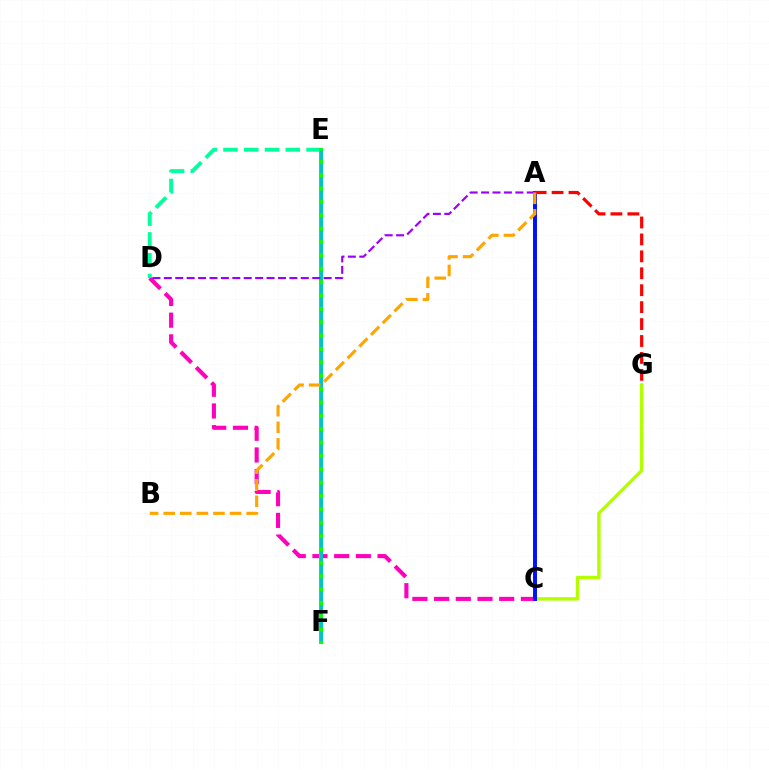{('C', 'D'): [{'color': '#ff00bd', 'line_style': 'dashed', 'thickness': 2.95}], ('D', 'E'): [{'color': '#00ff9d', 'line_style': 'dashed', 'thickness': 2.82}], ('E', 'F'): [{'color': '#08ff00', 'line_style': 'solid', 'thickness': 2.89}, {'color': '#00b5ff', 'line_style': 'dashed', 'thickness': 1.82}], ('C', 'G'): [{'color': '#b3ff00', 'line_style': 'solid', 'thickness': 2.46}], ('A', 'C'): [{'color': '#0010ff', 'line_style': 'solid', 'thickness': 2.85}], ('A', 'G'): [{'color': '#ff0000', 'line_style': 'dashed', 'thickness': 2.3}], ('A', 'D'): [{'color': '#9b00ff', 'line_style': 'dashed', 'thickness': 1.55}], ('A', 'B'): [{'color': '#ffa500', 'line_style': 'dashed', 'thickness': 2.25}]}